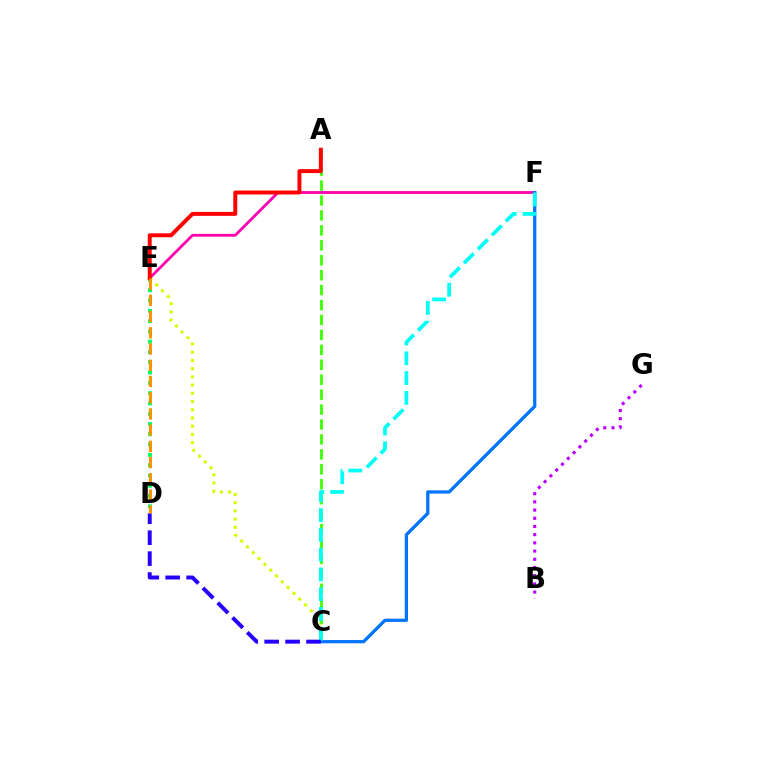{('E', 'F'): [{'color': '#ff00ac', 'line_style': 'solid', 'thickness': 2.0}], ('C', 'E'): [{'color': '#d1ff00', 'line_style': 'dotted', 'thickness': 2.23}], ('D', 'E'): [{'color': '#00ff5c', 'line_style': 'dotted', 'thickness': 2.8}, {'color': '#ff9400', 'line_style': 'dashed', 'thickness': 2.2}], ('C', 'F'): [{'color': '#0074ff', 'line_style': 'solid', 'thickness': 2.34}, {'color': '#00fff6', 'line_style': 'dashed', 'thickness': 2.68}], ('B', 'G'): [{'color': '#b900ff', 'line_style': 'dotted', 'thickness': 2.23}], ('A', 'C'): [{'color': '#3dff00', 'line_style': 'dashed', 'thickness': 2.03}], ('C', 'D'): [{'color': '#2500ff', 'line_style': 'dashed', 'thickness': 2.84}], ('A', 'E'): [{'color': '#ff0000', 'line_style': 'solid', 'thickness': 2.84}]}